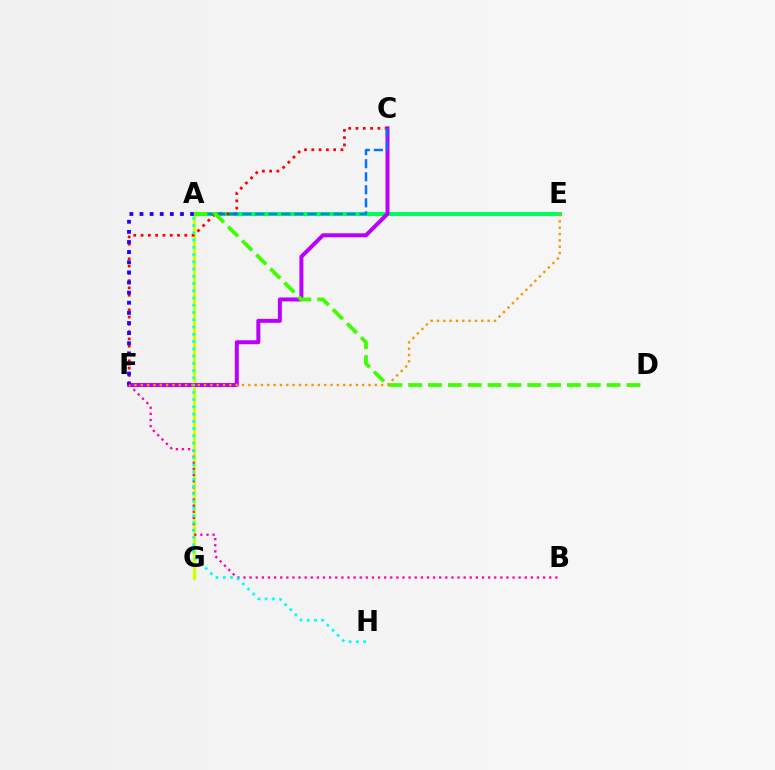{('A', 'E'): [{'color': '#00ff5c', 'line_style': 'solid', 'thickness': 2.92}], ('A', 'G'): [{'color': '#d1ff00', 'line_style': 'solid', 'thickness': 2.37}], ('C', 'F'): [{'color': '#b900ff', 'line_style': 'solid', 'thickness': 2.86}, {'color': '#ff0000', 'line_style': 'dotted', 'thickness': 1.98}], ('A', 'C'): [{'color': '#0074ff', 'line_style': 'dashed', 'thickness': 1.77}], ('B', 'F'): [{'color': '#ff00ac', 'line_style': 'dotted', 'thickness': 1.66}], ('A', 'F'): [{'color': '#2500ff', 'line_style': 'dotted', 'thickness': 2.75}], ('A', 'D'): [{'color': '#3dff00', 'line_style': 'dashed', 'thickness': 2.7}], ('A', 'H'): [{'color': '#00fff6', 'line_style': 'dotted', 'thickness': 1.97}], ('E', 'F'): [{'color': '#ff9400', 'line_style': 'dotted', 'thickness': 1.72}]}